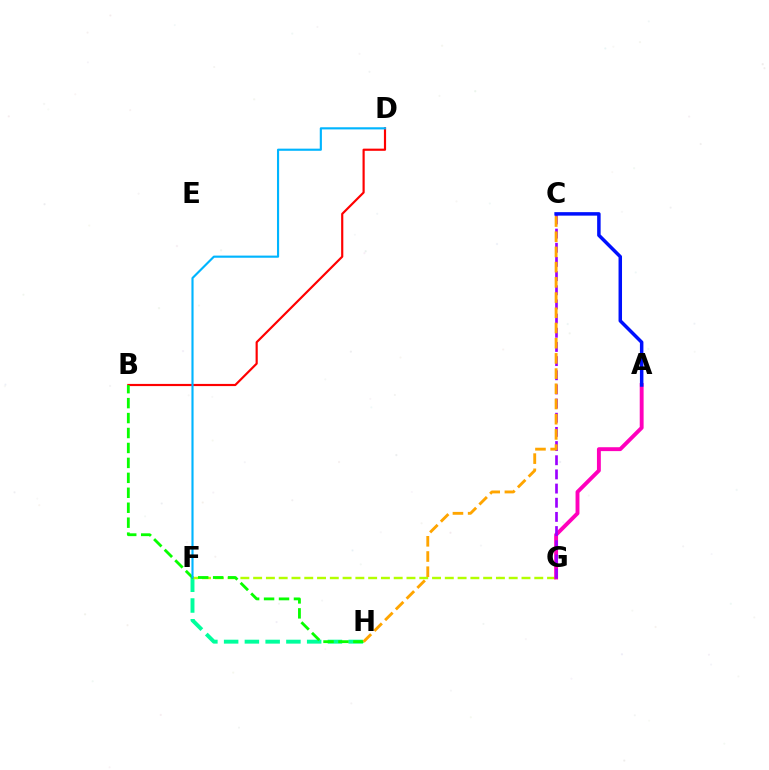{('F', 'H'): [{'color': '#00ff9d', 'line_style': 'dashed', 'thickness': 2.82}], ('B', 'D'): [{'color': '#ff0000', 'line_style': 'solid', 'thickness': 1.56}], ('F', 'G'): [{'color': '#b3ff00', 'line_style': 'dashed', 'thickness': 1.74}], ('A', 'G'): [{'color': '#ff00bd', 'line_style': 'solid', 'thickness': 2.8}], ('C', 'G'): [{'color': '#9b00ff', 'line_style': 'dashed', 'thickness': 1.92}], ('B', 'H'): [{'color': '#08ff00', 'line_style': 'dashed', 'thickness': 2.03}], ('C', 'H'): [{'color': '#ffa500', 'line_style': 'dashed', 'thickness': 2.07}], ('A', 'C'): [{'color': '#0010ff', 'line_style': 'solid', 'thickness': 2.51}], ('D', 'F'): [{'color': '#00b5ff', 'line_style': 'solid', 'thickness': 1.54}]}